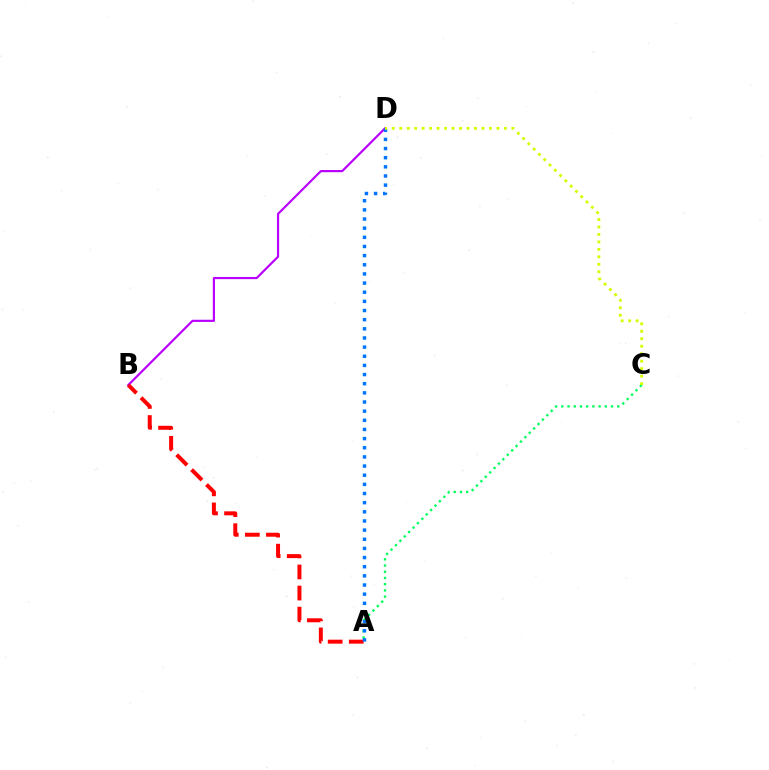{('B', 'D'): [{'color': '#b900ff', 'line_style': 'solid', 'thickness': 1.57}], ('A', 'B'): [{'color': '#ff0000', 'line_style': 'dashed', 'thickness': 2.86}], ('A', 'C'): [{'color': '#00ff5c', 'line_style': 'dotted', 'thickness': 1.69}], ('A', 'D'): [{'color': '#0074ff', 'line_style': 'dotted', 'thickness': 2.49}], ('C', 'D'): [{'color': '#d1ff00', 'line_style': 'dotted', 'thickness': 2.03}]}